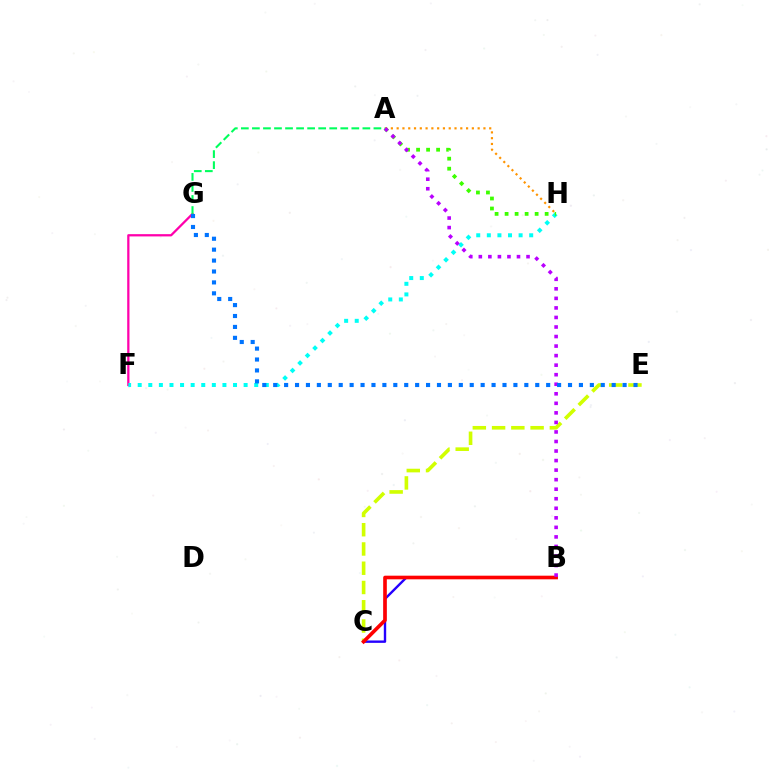{('F', 'G'): [{'color': '#ff00ac', 'line_style': 'solid', 'thickness': 1.63}], ('F', 'H'): [{'color': '#00fff6', 'line_style': 'dotted', 'thickness': 2.88}], ('C', 'E'): [{'color': '#d1ff00', 'line_style': 'dashed', 'thickness': 2.62}], ('B', 'C'): [{'color': '#2500ff', 'line_style': 'solid', 'thickness': 1.72}, {'color': '#ff0000', 'line_style': 'solid', 'thickness': 2.62}], ('A', 'H'): [{'color': '#3dff00', 'line_style': 'dotted', 'thickness': 2.72}, {'color': '#ff9400', 'line_style': 'dotted', 'thickness': 1.57}], ('A', 'B'): [{'color': '#b900ff', 'line_style': 'dotted', 'thickness': 2.59}], ('E', 'G'): [{'color': '#0074ff', 'line_style': 'dotted', 'thickness': 2.97}], ('A', 'G'): [{'color': '#00ff5c', 'line_style': 'dashed', 'thickness': 1.5}]}